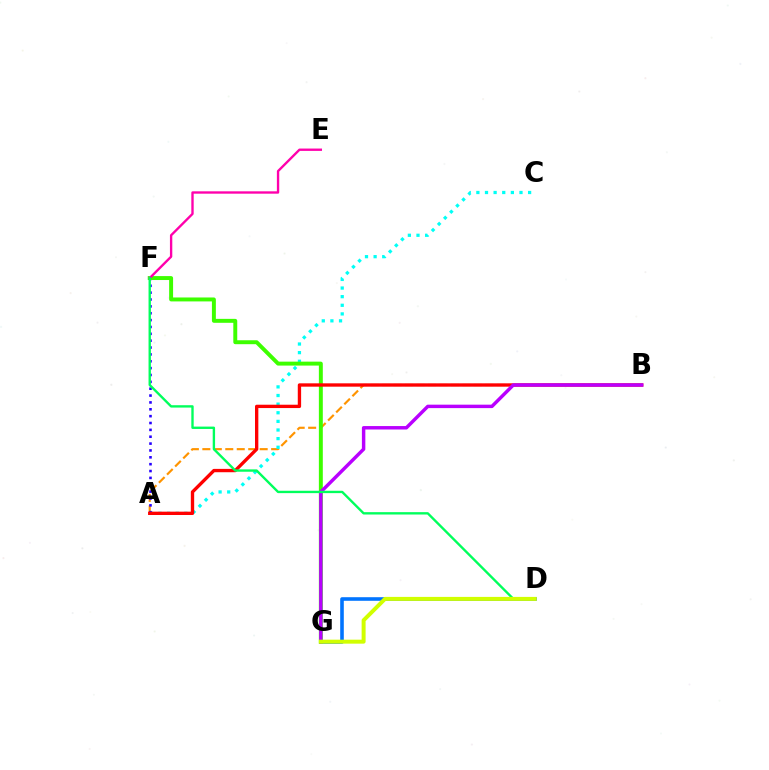{('D', 'G'): [{'color': '#0074ff', 'line_style': 'solid', 'thickness': 2.58}, {'color': '#d1ff00', 'line_style': 'solid', 'thickness': 2.87}], ('A', 'B'): [{'color': '#ff9400', 'line_style': 'dashed', 'thickness': 1.56}, {'color': '#ff0000', 'line_style': 'solid', 'thickness': 2.41}], ('A', 'C'): [{'color': '#00fff6', 'line_style': 'dotted', 'thickness': 2.34}], ('A', 'F'): [{'color': '#2500ff', 'line_style': 'dotted', 'thickness': 1.86}], ('F', 'G'): [{'color': '#3dff00', 'line_style': 'solid', 'thickness': 2.84}], ('B', 'G'): [{'color': '#b900ff', 'line_style': 'solid', 'thickness': 2.48}], ('E', 'F'): [{'color': '#ff00ac', 'line_style': 'solid', 'thickness': 1.7}], ('D', 'F'): [{'color': '#00ff5c', 'line_style': 'solid', 'thickness': 1.7}]}